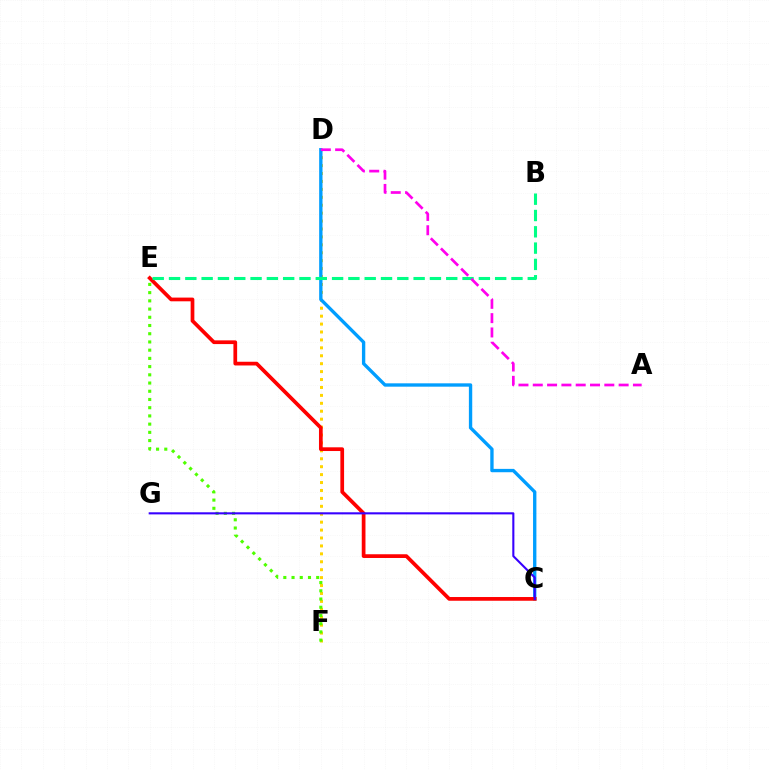{('D', 'F'): [{'color': '#ffd500', 'line_style': 'dotted', 'thickness': 2.15}], ('C', 'D'): [{'color': '#009eff', 'line_style': 'solid', 'thickness': 2.41}], ('E', 'F'): [{'color': '#4fff00', 'line_style': 'dotted', 'thickness': 2.23}], ('C', 'E'): [{'color': '#ff0000', 'line_style': 'solid', 'thickness': 2.68}], ('B', 'E'): [{'color': '#00ff86', 'line_style': 'dashed', 'thickness': 2.22}], ('C', 'G'): [{'color': '#3700ff', 'line_style': 'solid', 'thickness': 1.51}], ('A', 'D'): [{'color': '#ff00ed', 'line_style': 'dashed', 'thickness': 1.94}]}